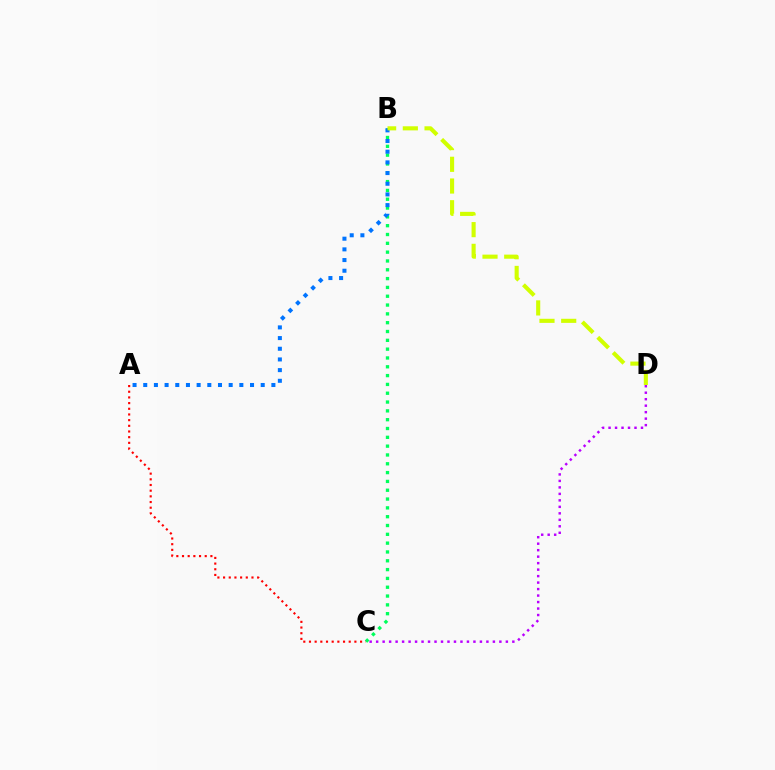{('C', 'D'): [{'color': '#b900ff', 'line_style': 'dotted', 'thickness': 1.76}], ('B', 'C'): [{'color': '#00ff5c', 'line_style': 'dotted', 'thickness': 2.4}], ('A', 'B'): [{'color': '#0074ff', 'line_style': 'dotted', 'thickness': 2.9}], ('B', 'D'): [{'color': '#d1ff00', 'line_style': 'dashed', 'thickness': 2.95}], ('A', 'C'): [{'color': '#ff0000', 'line_style': 'dotted', 'thickness': 1.54}]}